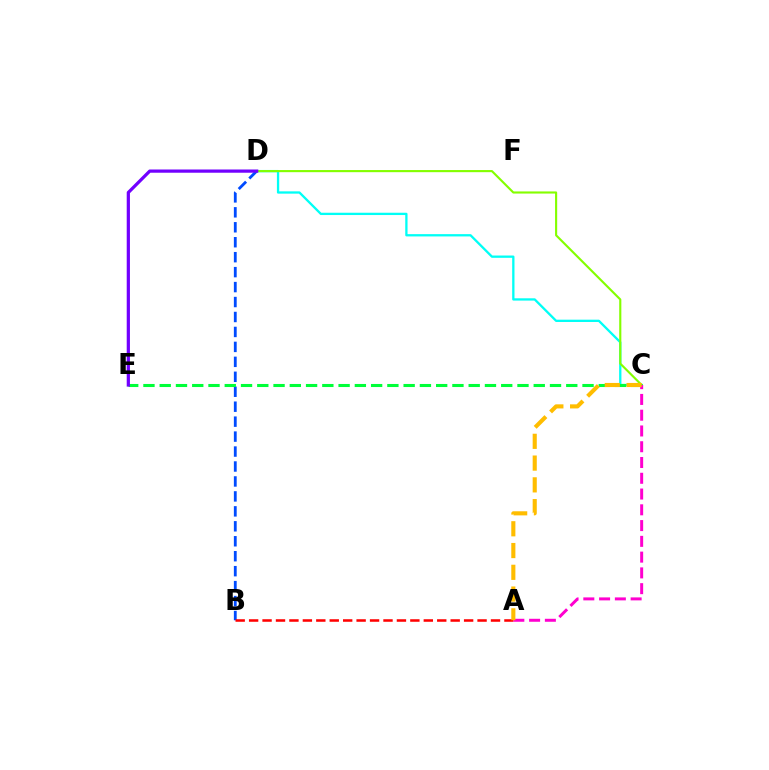{('C', 'D'): [{'color': '#00fff6', 'line_style': 'solid', 'thickness': 1.66}, {'color': '#84ff00', 'line_style': 'solid', 'thickness': 1.53}], ('B', 'D'): [{'color': '#004bff', 'line_style': 'dashed', 'thickness': 2.03}], ('C', 'E'): [{'color': '#00ff39', 'line_style': 'dashed', 'thickness': 2.21}], ('A', 'B'): [{'color': '#ff0000', 'line_style': 'dashed', 'thickness': 1.83}], ('D', 'E'): [{'color': '#7200ff', 'line_style': 'solid', 'thickness': 2.32}], ('A', 'C'): [{'color': '#ff00cf', 'line_style': 'dashed', 'thickness': 2.14}, {'color': '#ffbd00', 'line_style': 'dashed', 'thickness': 2.96}]}